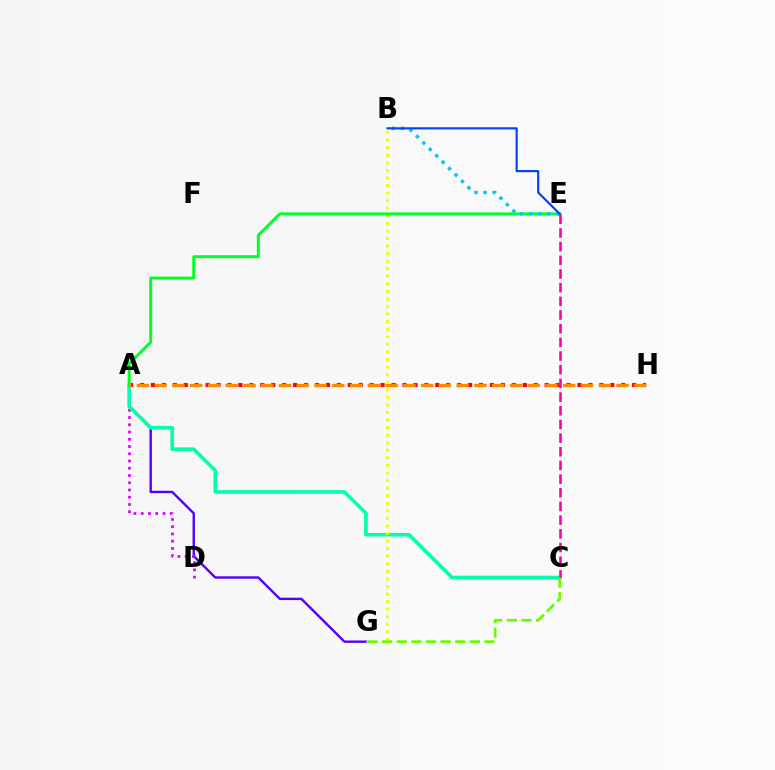{('A', 'G'): [{'color': '#4f00ff', 'line_style': 'solid', 'thickness': 1.7}], ('A', 'D'): [{'color': '#d600ff', 'line_style': 'dotted', 'thickness': 1.97}], ('A', 'H'): [{'color': '#ff0000', 'line_style': 'dotted', 'thickness': 2.97}, {'color': '#ff8800', 'line_style': 'dashed', 'thickness': 2.41}], ('A', 'C'): [{'color': '#00ffaf', 'line_style': 'solid', 'thickness': 2.61}], ('B', 'G'): [{'color': '#eeff00', 'line_style': 'dotted', 'thickness': 2.06}], ('A', 'E'): [{'color': '#00ff27', 'line_style': 'solid', 'thickness': 2.13}], ('B', 'E'): [{'color': '#00c7ff', 'line_style': 'dotted', 'thickness': 2.47}, {'color': '#003fff', 'line_style': 'solid', 'thickness': 1.54}], ('C', 'E'): [{'color': '#ff00a0', 'line_style': 'dashed', 'thickness': 1.86}], ('C', 'G'): [{'color': '#66ff00', 'line_style': 'dashed', 'thickness': 1.98}]}